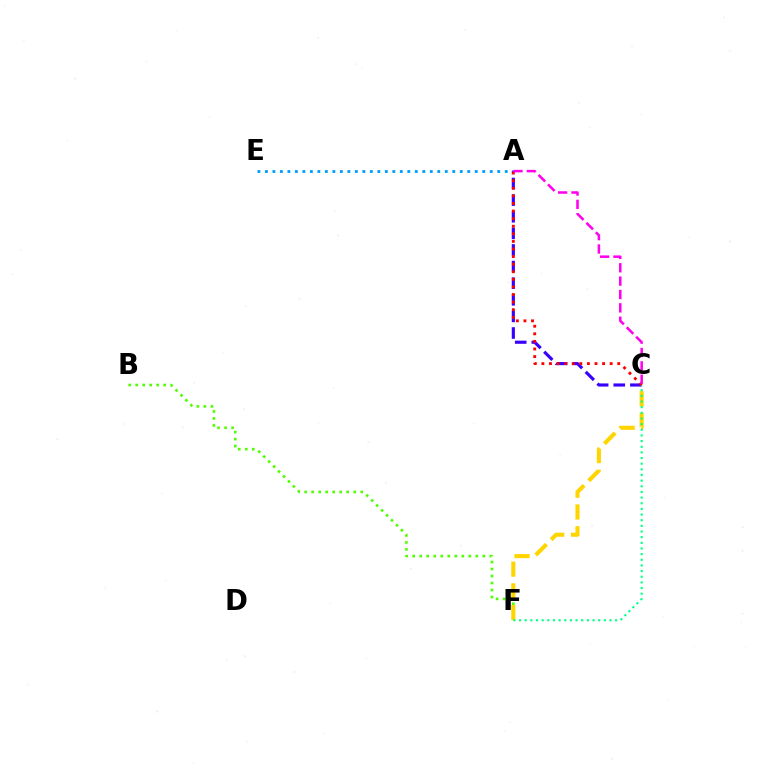{('B', 'F'): [{'color': '#4fff00', 'line_style': 'dotted', 'thickness': 1.9}], ('A', 'E'): [{'color': '#009eff', 'line_style': 'dotted', 'thickness': 2.04}], ('A', 'C'): [{'color': '#3700ff', 'line_style': 'dashed', 'thickness': 2.26}, {'color': '#ff0000', 'line_style': 'dotted', 'thickness': 2.06}, {'color': '#ff00ed', 'line_style': 'dashed', 'thickness': 1.82}], ('C', 'F'): [{'color': '#ffd500', 'line_style': 'dashed', 'thickness': 2.96}, {'color': '#00ff86', 'line_style': 'dotted', 'thickness': 1.54}]}